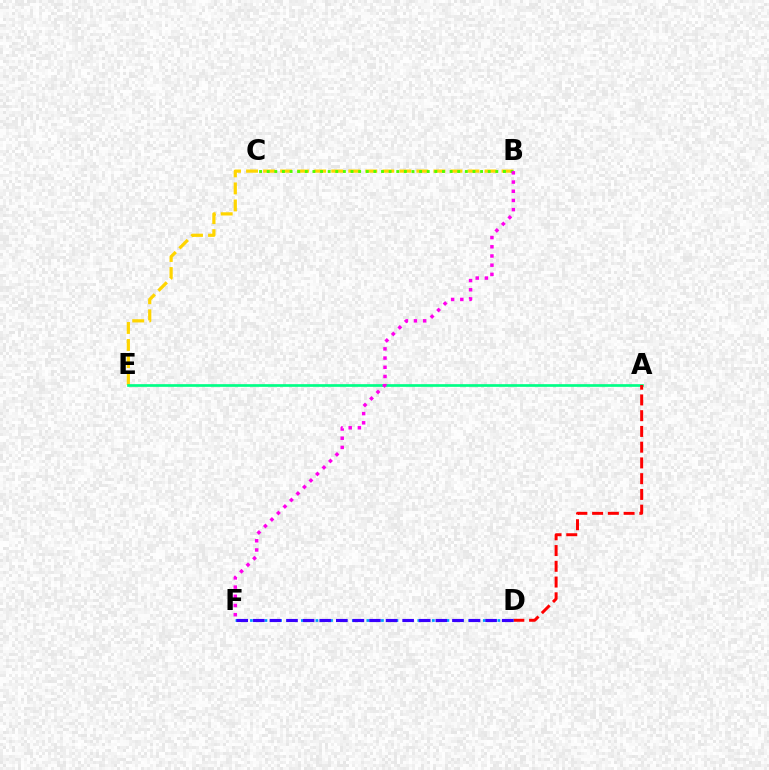{('B', 'E'): [{'color': '#ffd500', 'line_style': 'dashed', 'thickness': 2.31}], ('B', 'C'): [{'color': '#4fff00', 'line_style': 'dotted', 'thickness': 2.07}], ('A', 'E'): [{'color': '#00ff86', 'line_style': 'solid', 'thickness': 1.94}], ('A', 'D'): [{'color': '#ff0000', 'line_style': 'dashed', 'thickness': 2.14}], ('D', 'F'): [{'color': '#009eff', 'line_style': 'dotted', 'thickness': 1.98}, {'color': '#3700ff', 'line_style': 'dashed', 'thickness': 2.25}], ('B', 'F'): [{'color': '#ff00ed', 'line_style': 'dotted', 'thickness': 2.5}]}